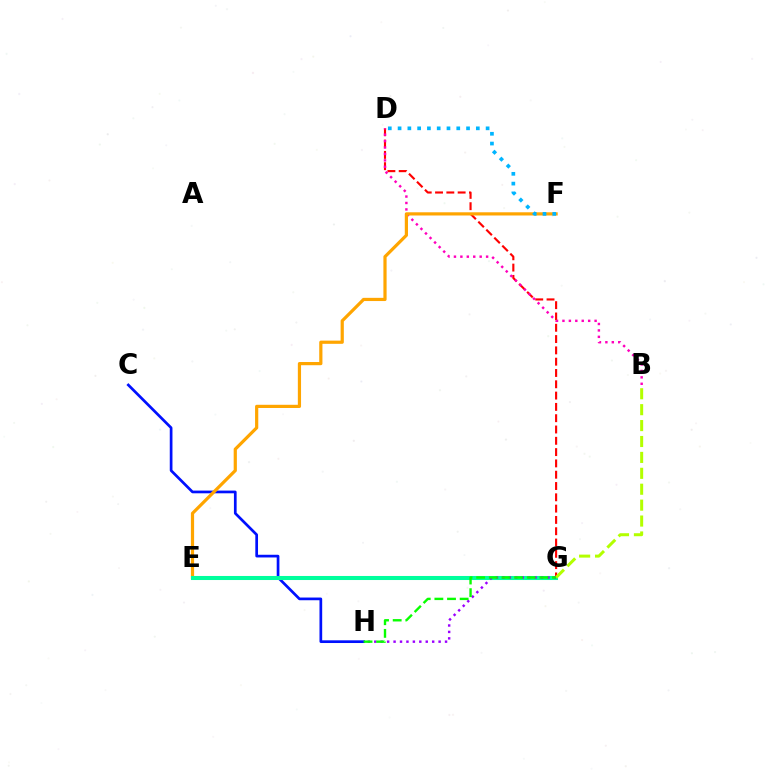{('D', 'G'): [{'color': '#ff0000', 'line_style': 'dashed', 'thickness': 1.54}], ('C', 'H'): [{'color': '#0010ff', 'line_style': 'solid', 'thickness': 1.95}], ('B', 'D'): [{'color': '#ff00bd', 'line_style': 'dotted', 'thickness': 1.75}], ('E', 'F'): [{'color': '#ffa500', 'line_style': 'solid', 'thickness': 2.31}], ('D', 'F'): [{'color': '#00b5ff', 'line_style': 'dotted', 'thickness': 2.66}], ('E', 'G'): [{'color': '#00ff9d', 'line_style': 'solid', 'thickness': 2.92}], ('G', 'H'): [{'color': '#9b00ff', 'line_style': 'dotted', 'thickness': 1.75}, {'color': '#08ff00', 'line_style': 'dashed', 'thickness': 1.72}], ('B', 'G'): [{'color': '#b3ff00', 'line_style': 'dashed', 'thickness': 2.16}]}